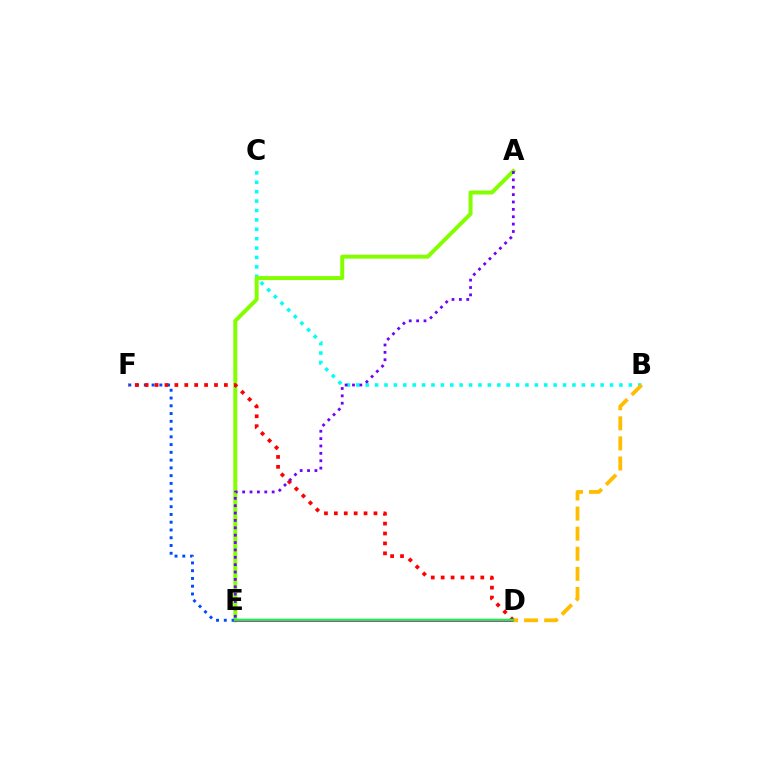{('B', 'C'): [{'color': '#00fff6', 'line_style': 'dotted', 'thickness': 2.55}], ('A', 'E'): [{'color': '#84ff00', 'line_style': 'solid', 'thickness': 2.87}, {'color': '#7200ff', 'line_style': 'dotted', 'thickness': 2.0}], ('E', 'F'): [{'color': '#004bff', 'line_style': 'dotted', 'thickness': 2.11}], ('D', 'F'): [{'color': '#ff0000', 'line_style': 'dotted', 'thickness': 2.69}], ('D', 'E'): [{'color': '#ff00cf', 'line_style': 'solid', 'thickness': 2.19}, {'color': '#00ff39', 'line_style': 'solid', 'thickness': 1.73}], ('B', 'D'): [{'color': '#ffbd00', 'line_style': 'dashed', 'thickness': 2.73}]}